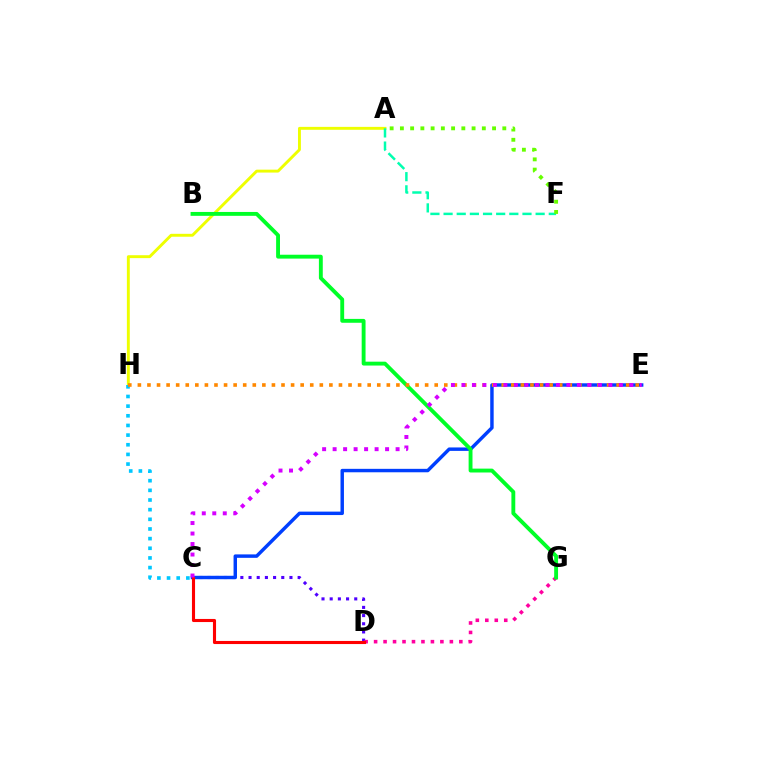{('C', 'D'): [{'color': '#4f00ff', 'line_style': 'dotted', 'thickness': 2.22}, {'color': '#ff0000', 'line_style': 'solid', 'thickness': 2.23}], ('A', 'H'): [{'color': '#eeff00', 'line_style': 'solid', 'thickness': 2.1}], ('D', 'G'): [{'color': '#ff00a0', 'line_style': 'dotted', 'thickness': 2.57}], ('C', 'E'): [{'color': '#003fff', 'line_style': 'solid', 'thickness': 2.48}, {'color': '#d600ff', 'line_style': 'dotted', 'thickness': 2.85}], ('A', 'F'): [{'color': '#00ffaf', 'line_style': 'dashed', 'thickness': 1.79}, {'color': '#66ff00', 'line_style': 'dotted', 'thickness': 2.78}], ('C', 'H'): [{'color': '#00c7ff', 'line_style': 'dotted', 'thickness': 2.62}], ('B', 'G'): [{'color': '#00ff27', 'line_style': 'solid', 'thickness': 2.79}], ('E', 'H'): [{'color': '#ff8800', 'line_style': 'dotted', 'thickness': 2.6}]}